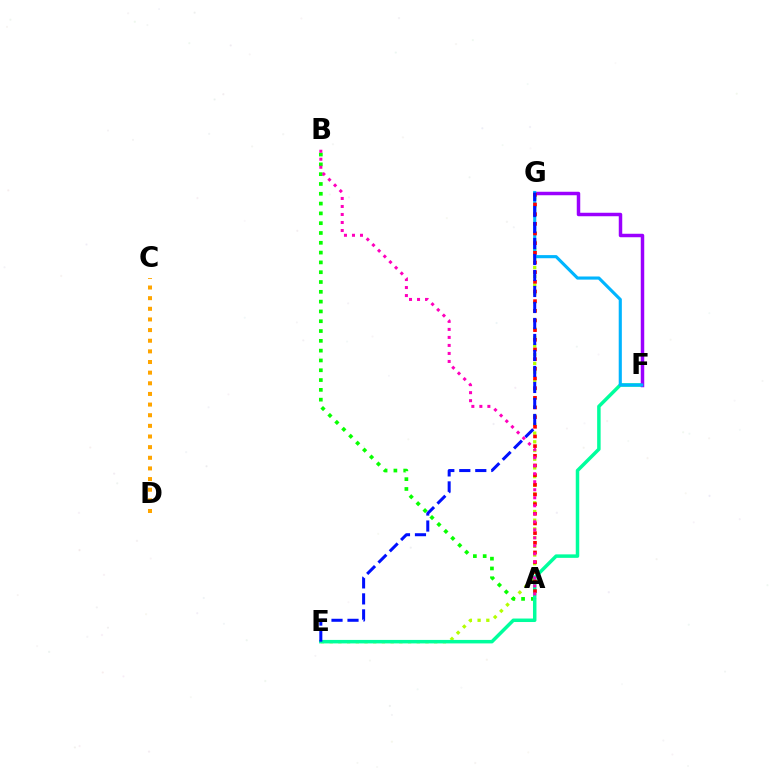{('C', 'D'): [{'color': '#ffa500', 'line_style': 'dotted', 'thickness': 2.89}], ('E', 'G'): [{'color': '#b3ff00', 'line_style': 'dotted', 'thickness': 2.37}, {'color': '#0010ff', 'line_style': 'dashed', 'thickness': 2.17}], ('A', 'B'): [{'color': '#08ff00', 'line_style': 'dotted', 'thickness': 2.66}, {'color': '#ff00bd', 'line_style': 'dotted', 'thickness': 2.18}], ('E', 'F'): [{'color': '#00ff9d', 'line_style': 'solid', 'thickness': 2.51}], ('F', 'G'): [{'color': '#9b00ff', 'line_style': 'solid', 'thickness': 2.5}, {'color': '#00b5ff', 'line_style': 'solid', 'thickness': 2.25}], ('A', 'G'): [{'color': '#ff0000', 'line_style': 'dotted', 'thickness': 2.63}]}